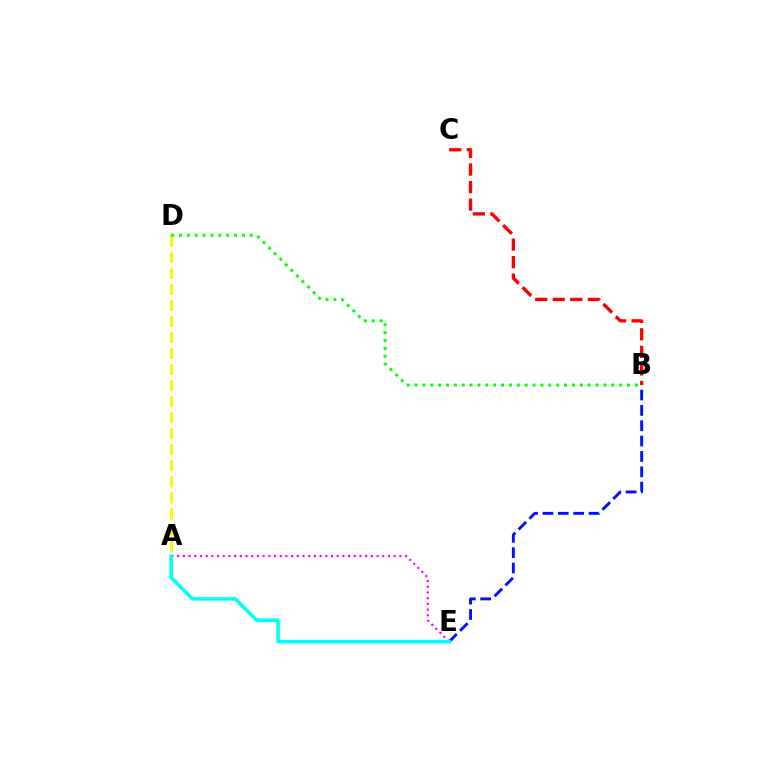{('B', 'E'): [{'color': '#0010ff', 'line_style': 'dashed', 'thickness': 2.08}], ('A', 'D'): [{'color': '#fcf500', 'line_style': 'dashed', 'thickness': 2.18}], ('A', 'E'): [{'color': '#ee00ff', 'line_style': 'dotted', 'thickness': 1.55}, {'color': '#00fff6', 'line_style': 'solid', 'thickness': 2.56}], ('B', 'D'): [{'color': '#08ff00', 'line_style': 'dotted', 'thickness': 2.14}], ('B', 'C'): [{'color': '#ff0000', 'line_style': 'dashed', 'thickness': 2.38}]}